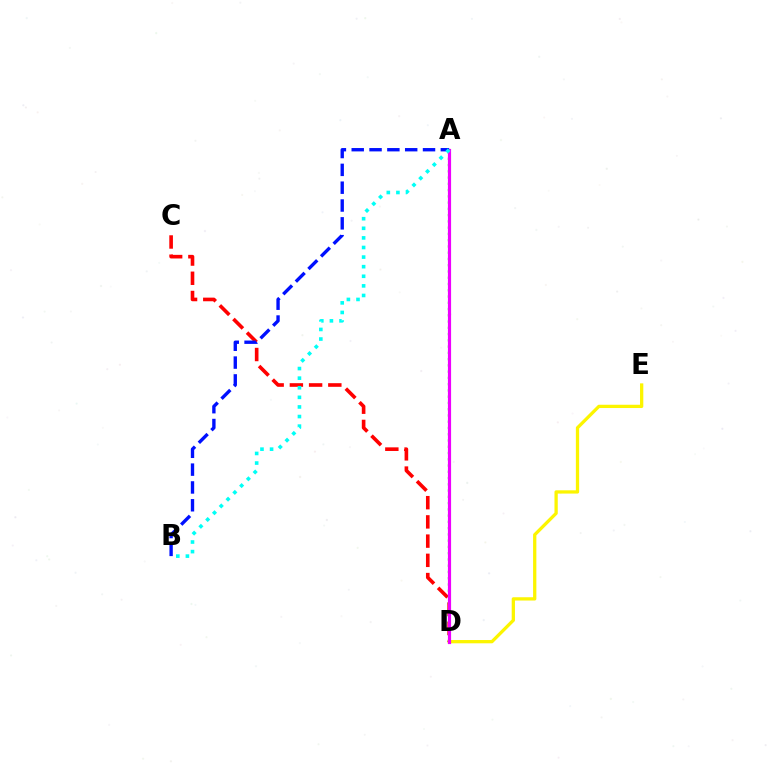{('D', 'E'): [{'color': '#fcf500', 'line_style': 'solid', 'thickness': 2.36}], ('C', 'D'): [{'color': '#ff0000', 'line_style': 'dashed', 'thickness': 2.61}], ('A', 'D'): [{'color': '#08ff00', 'line_style': 'dotted', 'thickness': 1.7}, {'color': '#ee00ff', 'line_style': 'solid', 'thickness': 2.28}], ('A', 'B'): [{'color': '#0010ff', 'line_style': 'dashed', 'thickness': 2.42}, {'color': '#00fff6', 'line_style': 'dotted', 'thickness': 2.61}]}